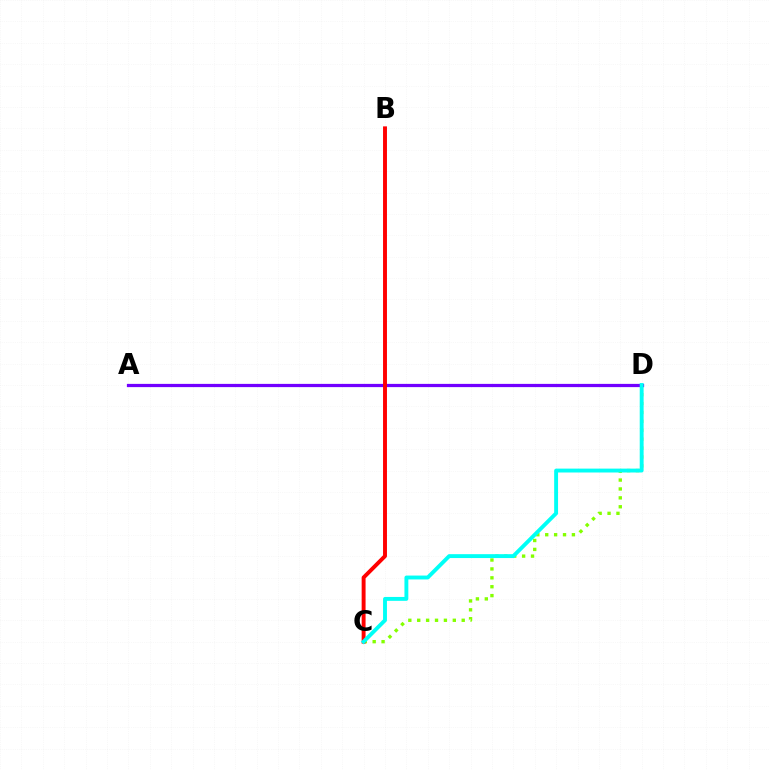{('C', 'D'): [{'color': '#84ff00', 'line_style': 'dotted', 'thickness': 2.42}, {'color': '#00fff6', 'line_style': 'solid', 'thickness': 2.8}], ('A', 'D'): [{'color': '#7200ff', 'line_style': 'solid', 'thickness': 2.33}], ('B', 'C'): [{'color': '#ff0000', 'line_style': 'solid', 'thickness': 2.82}]}